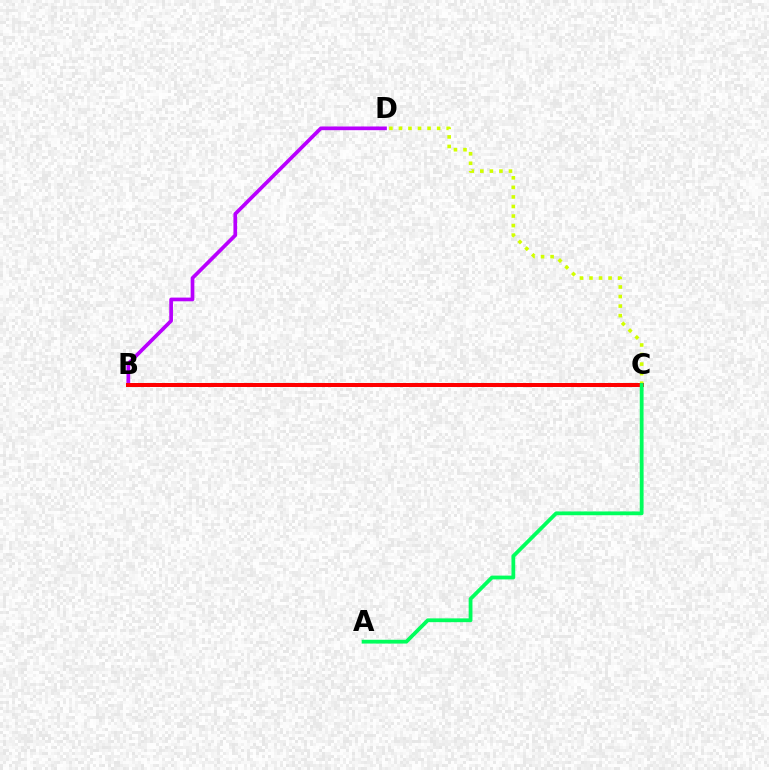{('C', 'D'): [{'color': '#d1ff00', 'line_style': 'dotted', 'thickness': 2.6}], ('B', 'D'): [{'color': '#b900ff', 'line_style': 'solid', 'thickness': 2.66}], ('B', 'C'): [{'color': '#0074ff', 'line_style': 'dashed', 'thickness': 1.52}, {'color': '#ff0000', 'line_style': 'solid', 'thickness': 2.88}], ('A', 'C'): [{'color': '#00ff5c', 'line_style': 'solid', 'thickness': 2.73}]}